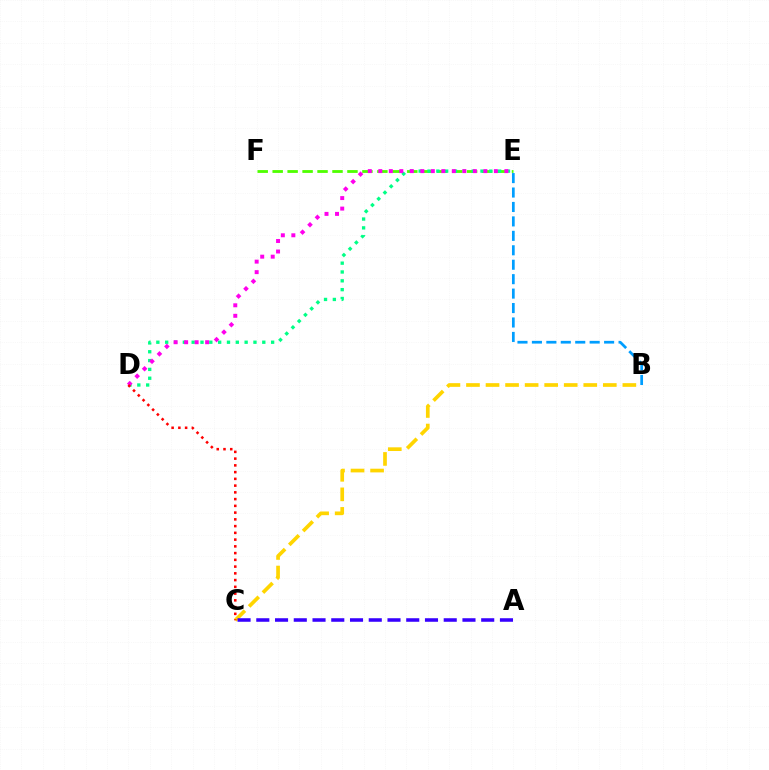{('E', 'F'): [{'color': '#4fff00', 'line_style': 'dashed', 'thickness': 2.03}], ('B', 'C'): [{'color': '#ffd500', 'line_style': 'dashed', 'thickness': 2.66}], ('B', 'E'): [{'color': '#009eff', 'line_style': 'dashed', 'thickness': 1.96}], ('D', 'E'): [{'color': '#00ff86', 'line_style': 'dotted', 'thickness': 2.4}, {'color': '#ff00ed', 'line_style': 'dotted', 'thickness': 2.85}], ('A', 'C'): [{'color': '#3700ff', 'line_style': 'dashed', 'thickness': 2.55}], ('C', 'D'): [{'color': '#ff0000', 'line_style': 'dotted', 'thickness': 1.83}]}